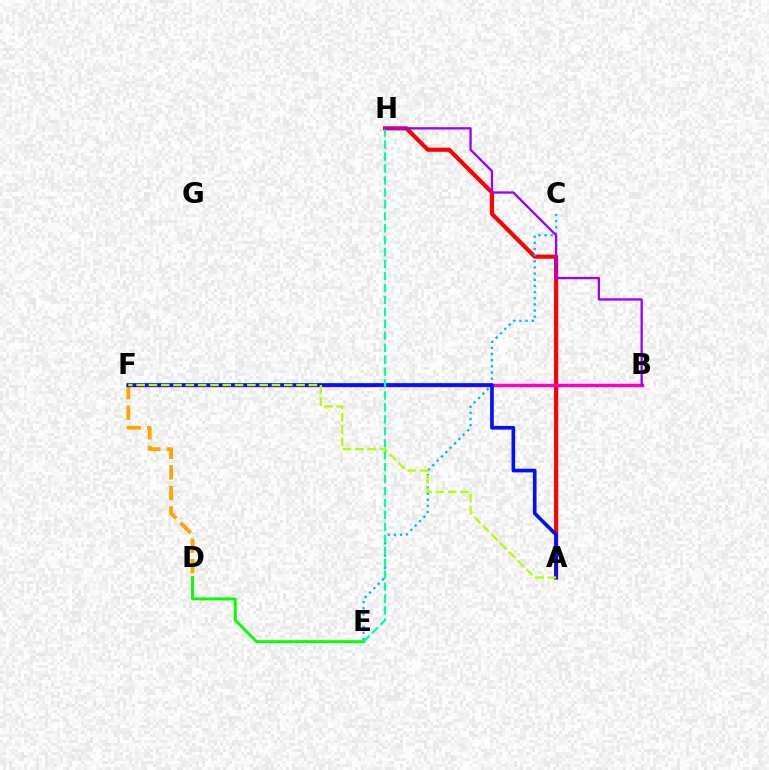{('A', 'H'): [{'color': '#ff0000', 'line_style': 'solid', 'thickness': 2.99}], ('C', 'E'): [{'color': '#00b5ff', 'line_style': 'dotted', 'thickness': 1.67}], ('D', 'F'): [{'color': '#ffa500', 'line_style': 'dashed', 'thickness': 2.79}], ('B', 'F'): [{'color': '#ff00bd', 'line_style': 'solid', 'thickness': 2.49}], ('A', 'F'): [{'color': '#0010ff', 'line_style': 'solid', 'thickness': 2.63}, {'color': '#b3ff00', 'line_style': 'dashed', 'thickness': 1.67}], ('D', 'E'): [{'color': '#08ff00', 'line_style': 'solid', 'thickness': 2.13}], ('E', 'H'): [{'color': '#00ff9d', 'line_style': 'dashed', 'thickness': 1.62}], ('B', 'H'): [{'color': '#9b00ff', 'line_style': 'solid', 'thickness': 1.67}]}